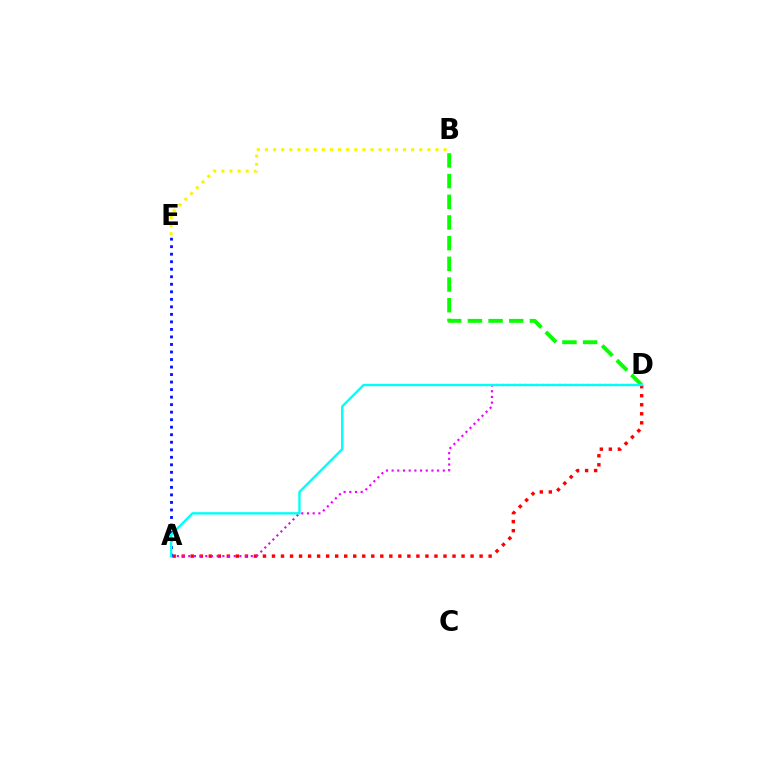{('B', 'D'): [{'color': '#08ff00', 'line_style': 'dashed', 'thickness': 2.81}], ('B', 'E'): [{'color': '#fcf500', 'line_style': 'dotted', 'thickness': 2.21}], ('A', 'D'): [{'color': '#ff0000', 'line_style': 'dotted', 'thickness': 2.45}, {'color': '#ee00ff', 'line_style': 'dotted', 'thickness': 1.54}, {'color': '#00fff6', 'line_style': 'solid', 'thickness': 1.7}], ('A', 'E'): [{'color': '#0010ff', 'line_style': 'dotted', 'thickness': 2.04}]}